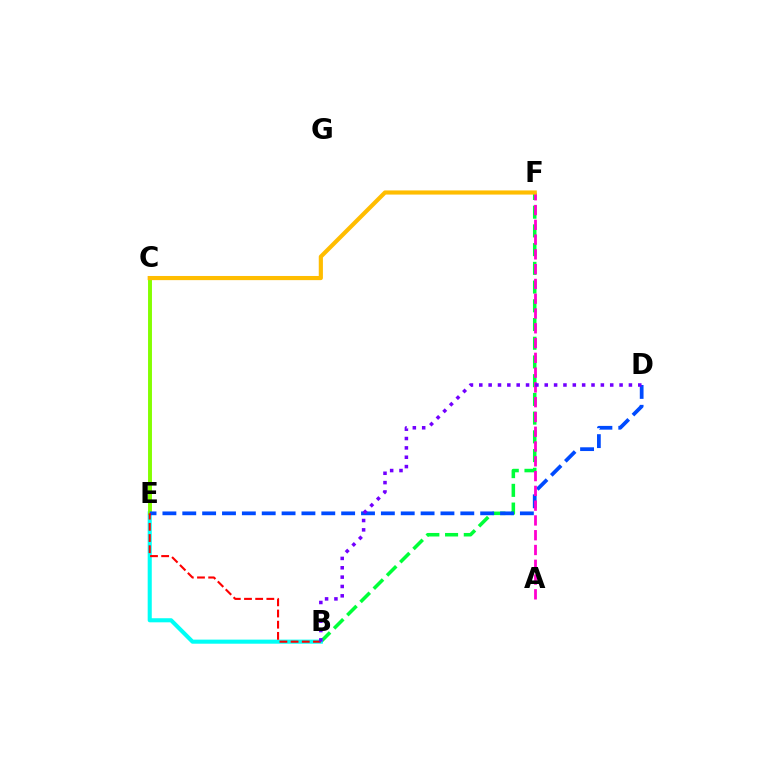{('B', 'F'): [{'color': '#00ff39', 'line_style': 'dashed', 'thickness': 2.54}], ('B', 'E'): [{'color': '#00fff6', 'line_style': 'solid', 'thickness': 2.94}, {'color': '#ff0000', 'line_style': 'dashed', 'thickness': 1.52}], ('C', 'E'): [{'color': '#84ff00', 'line_style': 'solid', 'thickness': 2.82}], ('D', 'E'): [{'color': '#004bff', 'line_style': 'dashed', 'thickness': 2.7}], ('A', 'F'): [{'color': '#ff00cf', 'line_style': 'dashed', 'thickness': 2.01}], ('C', 'F'): [{'color': '#ffbd00', 'line_style': 'solid', 'thickness': 2.99}], ('B', 'D'): [{'color': '#7200ff', 'line_style': 'dotted', 'thickness': 2.54}]}